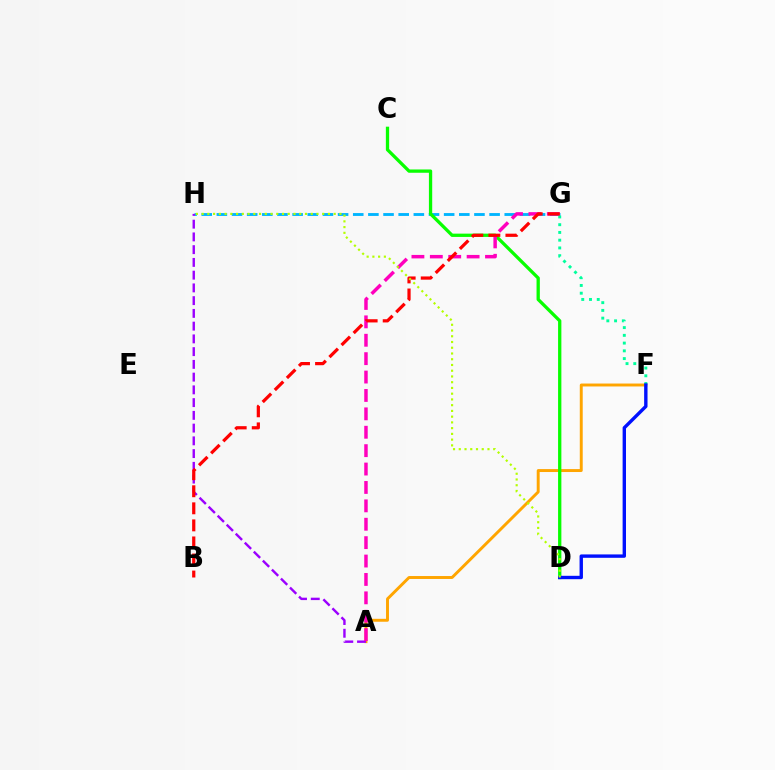{('A', 'F'): [{'color': '#ffa500', 'line_style': 'solid', 'thickness': 2.11}], ('G', 'H'): [{'color': '#00b5ff', 'line_style': 'dashed', 'thickness': 2.06}], ('C', 'D'): [{'color': '#08ff00', 'line_style': 'solid', 'thickness': 2.37}], ('A', 'H'): [{'color': '#9b00ff', 'line_style': 'dashed', 'thickness': 1.73}], ('A', 'G'): [{'color': '#ff00bd', 'line_style': 'dashed', 'thickness': 2.5}], ('F', 'G'): [{'color': '#00ff9d', 'line_style': 'dotted', 'thickness': 2.1}], ('B', 'G'): [{'color': '#ff0000', 'line_style': 'dashed', 'thickness': 2.32}], ('D', 'F'): [{'color': '#0010ff', 'line_style': 'solid', 'thickness': 2.44}], ('D', 'H'): [{'color': '#b3ff00', 'line_style': 'dotted', 'thickness': 1.56}]}